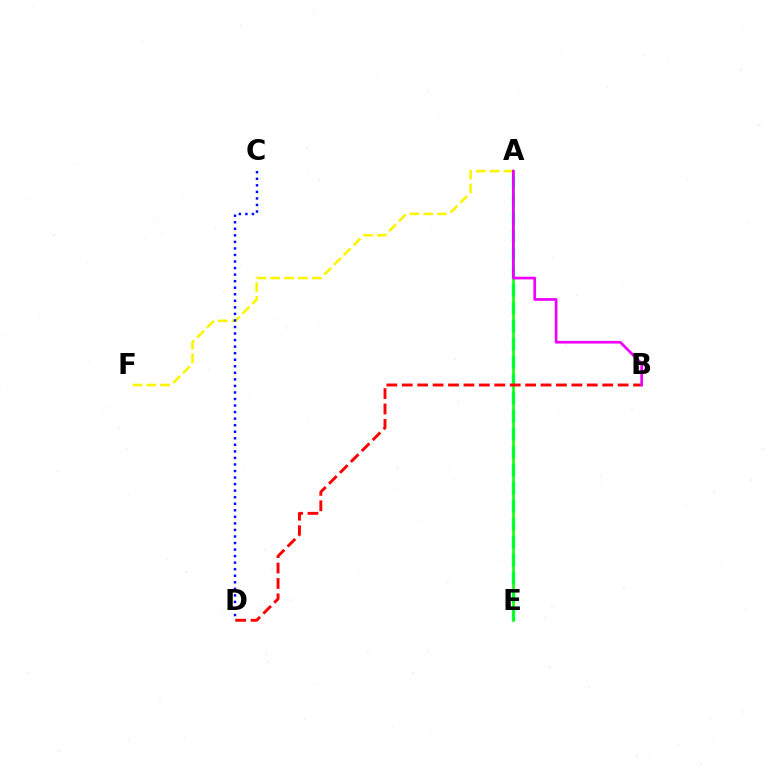{('A', 'E'): [{'color': '#00fff6', 'line_style': 'dashed', 'thickness': 2.45}, {'color': '#08ff00', 'line_style': 'solid', 'thickness': 1.83}], ('A', 'F'): [{'color': '#fcf500', 'line_style': 'dashed', 'thickness': 1.88}], ('B', 'D'): [{'color': '#ff0000', 'line_style': 'dashed', 'thickness': 2.09}], ('A', 'B'): [{'color': '#ee00ff', 'line_style': 'solid', 'thickness': 1.94}], ('C', 'D'): [{'color': '#0010ff', 'line_style': 'dotted', 'thickness': 1.78}]}